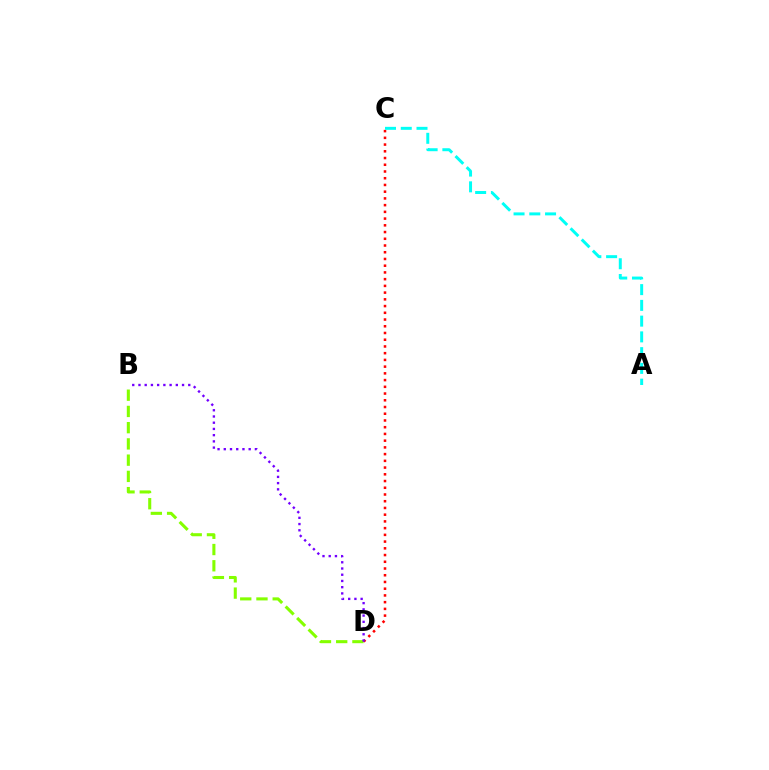{('B', 'D'): [{'color': '#84ff00', 'line_style': 'dashed', 'thickness': 2.21}, {'color': '#7200ff', 'line_style': 'dotted', 'thickness': 1.69}], ('C', 'D'): [{'color': '#ff0000', 'line_style': 'dotted', 'thickness': 1.83}], ('A', 'C'): [{'color': '#00fff6', 'line_style': 'dashed', 'thickness': 2.14}]}